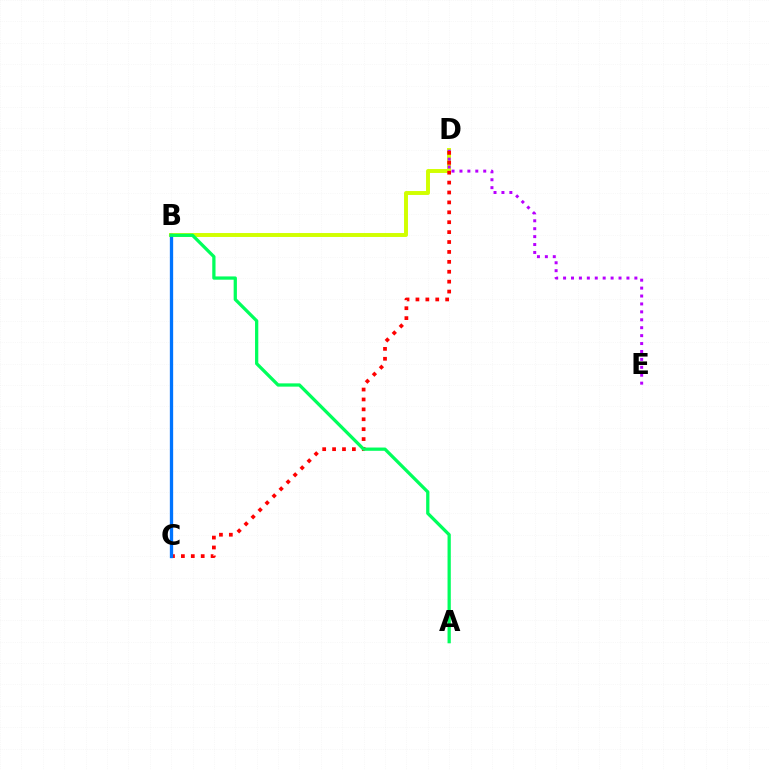{('B', 'D'): [{'color': '#d1ff00', 'line_style': 'solid', 'thickness': 2.83}], ('D', 'E'): [{'color': '#b900ff', 'line_style': 'dotted', 'thickness': 2.15}], ('C', 'D'): [{'color': '#ff0000', 'line_style': 'dotted', 'thickness': 2.69}], ('B', 'C'): [{'color': '#0074ff', 'line_style': 'solid', 'thickness': 2.38}], ('A', 'B'): [{'color': '#00ff5c', 'line_style': 'solid', 'thickness': 2.35}]}